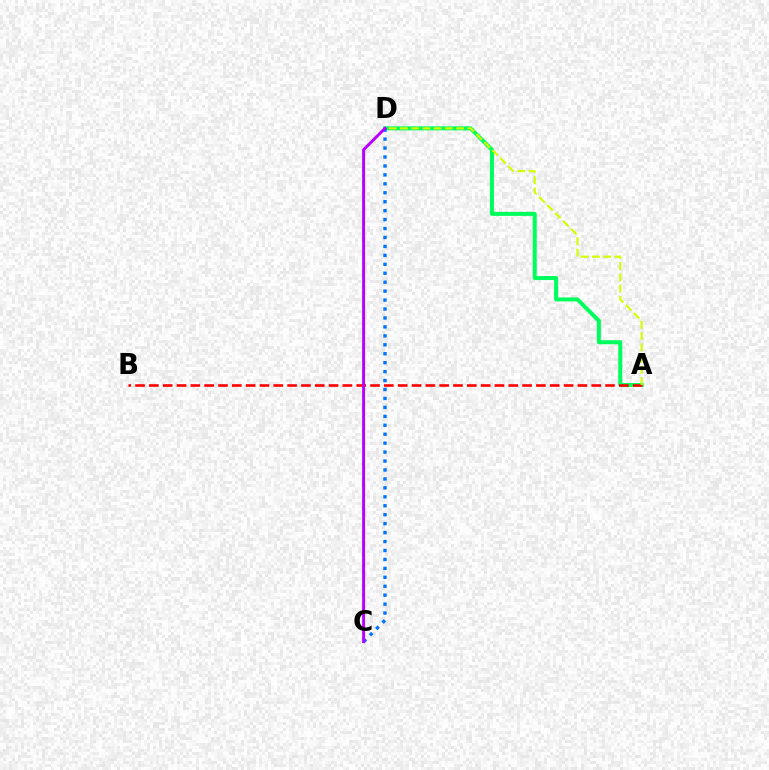{('A', 'D'): [{'color': '#00ff5c', 'line_style': 'solid', 'thickness': 2.88}, {'color': '#d1ff00', 'line_style': 'dashed', 'thickness': 1.53}], ('A', 'B'): [{'color': '#ff0000', 'line_style': 'dashed', 'thickness': 1.88}], ('C', 'D'): [{'color': '#0074ff', 'line_style': 'dotted', 'thickness': 2.43}, {'color': '#b900ff', 'line_style': 'solid', 'thickness': 2.12}]}